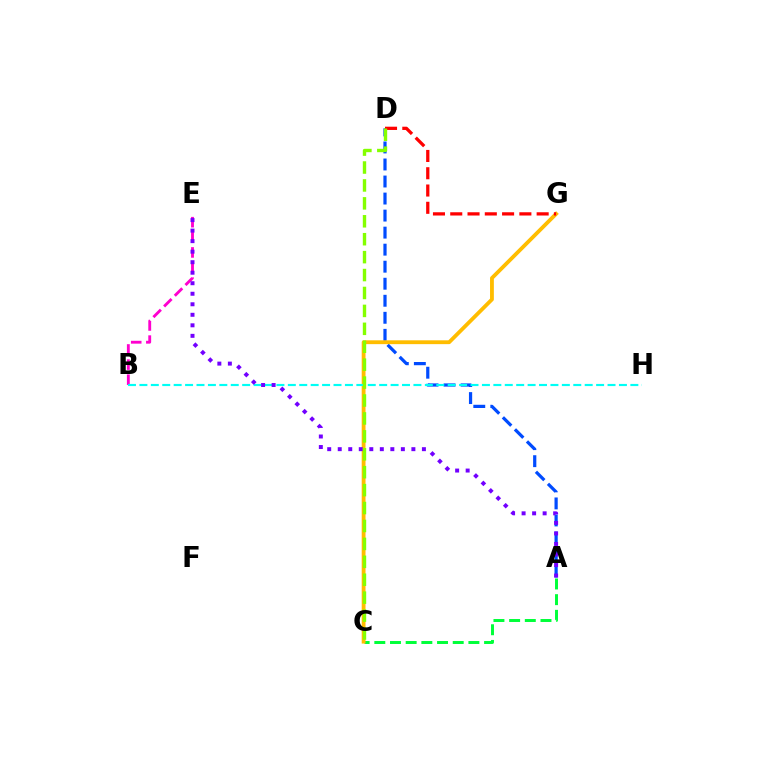{('A', 'C'): [{'color': '#00ff39', 'line_style': 'dashed', 'thickness': 2.13}], ('B', 'E'): [{'color': '#ff00cf', 'line_style': 'dashed', 'thickness': 2.06}], ('A', 'D'): [{'color': '#004bff', 'line_style': 'dashed', 'thickness': 2.31}], ('C', 'G'): [{'color': '#ffbd00', 'line_style': 'solid', 'thickness': 2.75}], ('B', 'H'): [{'color': '#00fff6', 'line_style': 'dashed', 'thickness': 1.55}], ('D', 'G'): [{'color': '#ff0000', 'line_style': 'dashed', 'thickness': 2.35}], ('A', 'E'): [{'color': '#7200ff', 'line_style': 'dotted', 'thickness': 2.86}], ('C', 'D'): [{'color': '#84ff00', 'line_style': 'dashed', 'thickness': 2.43}]}